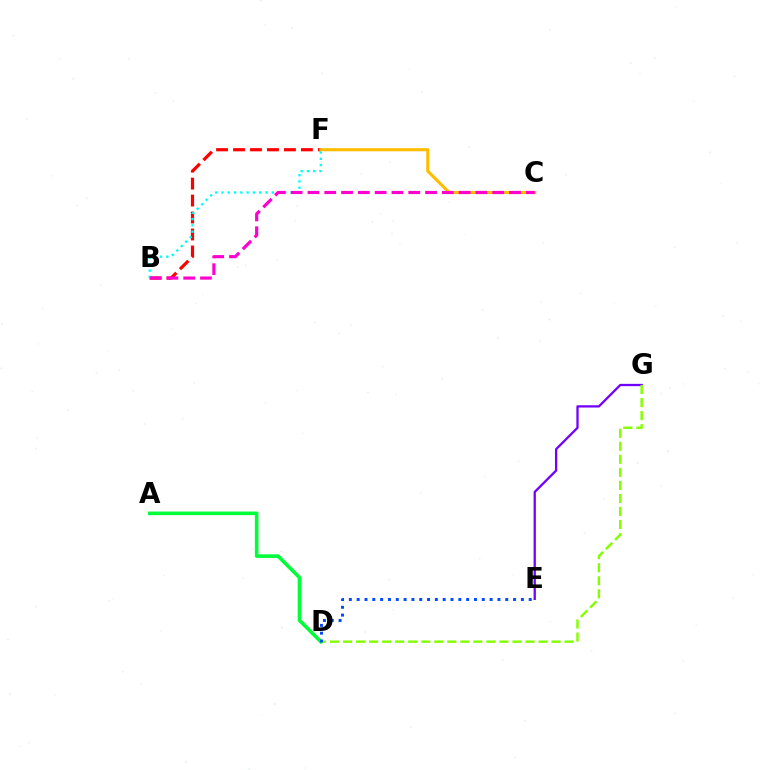{('B', 'F'): [{'color': '#ff0000', 'line_style': 'dashed', 'thickness': 2.31}, {'color': '#00fff6', 'line_style': 'dotted', 'thickness': 1.71}], ('C', 'F'): [{'color': '#ffbd00', 'line_style': 'solid', 'thickness': 2.24}], ('A', 'D'): [{'color': '#00ff39', 'line_style': 'solid', 'thickness': 2.59}], ('E', 'G'): [{'color': '#7200ff', 'line_style': 'solid', 'thickness': 1.65}], ('D', 'G'): [{'color': '#84ff00', 'line_style': 'dashed', 'thickness': 1.77}], ('B', 'C'): [{'color': '#ff00cf', 'line_style': 'dashed', 'thickness': 2.28}], ('D', 'E'): [{'color': '#004bff', 'line_style': 'dotted', 'thickness': 2.12}]}